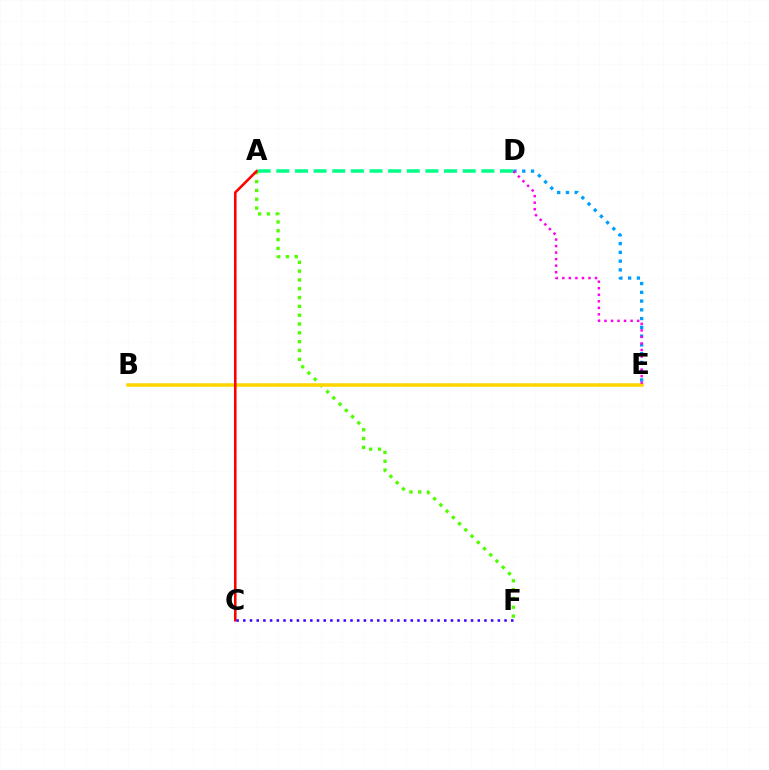{('A', 'F'): [{'color': '#4fff00', 'line_style': 'dotted', 'thickness': 2.4}], ('D', 'E'): [{'color': '#009eff', 'line_style': 'dotted', 'thickness': 2.38}, {'color': '#ff00ed', 'line_style': 'dotted', 'thickness': 1.77}], ('B', 'E'): [{'color': '#ffd500', 'line_style': 'solid', 'thickness': 2.53}], ('A', 'C'): [{'color': '#ff0000', 'line_style': 'solid', 'thickness': 1.86}], ('C', 'F'): [{'color': '#3700ff', 'line_style': 'dotted', 'thickness': 1.82}], ('A', 'D'): [{'color': '#00ff86', 'line_style': 'dashed', 'thickness': 2.53}]}